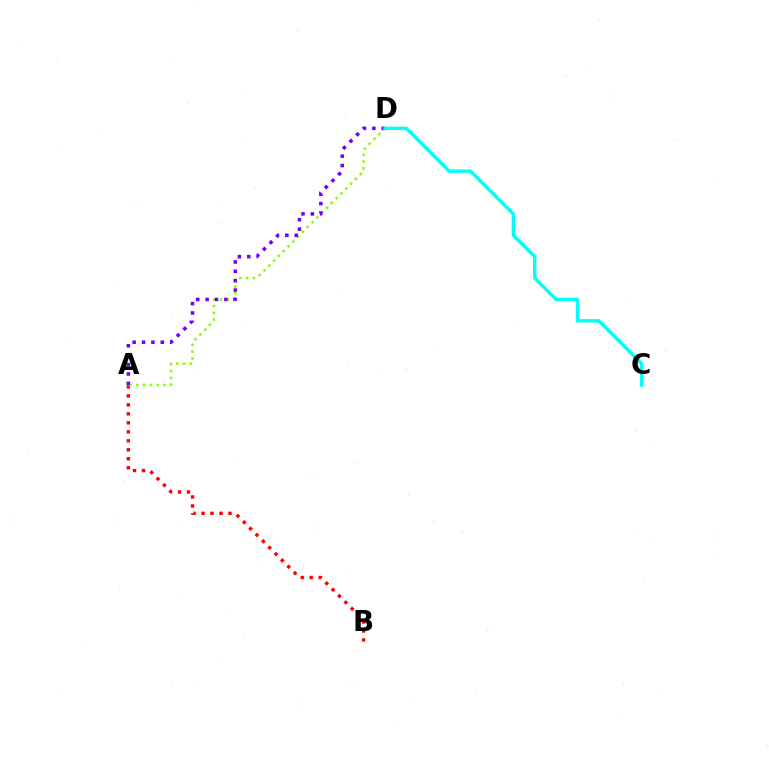{('A', 'B'): [{'color': '#ff0000', 'line_style': 'dotted', 'thickness': 2.44}], ('A', 'D'): [{'color': '#84ff00', 'line_style': 'dotted', 'thickness': 1.85}, {'color': '#7200ff', 'line_style': 'dotted', 'thickness': 2.55}], ('C', 'D'): [{'color': '#00fff6', 'line_style': 'solid', 'thickness': 2.43}]}